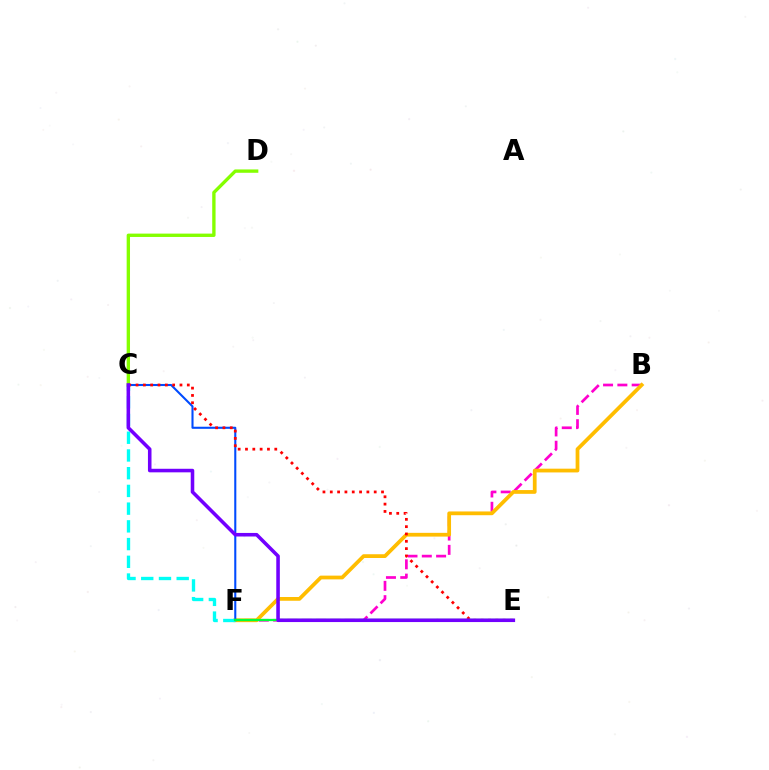{('C', 'D'): [{'color': '#84ff00', 'line_style': 'solid', 'thickness': 2.41}], ('B', 'F'): [{'color': '#ff00cf', 'line_style': 'dashed', 'thickness': 1.94}, {'color': '#ffbd00', 'line_style': 'solid', 'thickness': 2.7}], ('C', 'F'): [{'color': '#004bff', 'line_style': 'solid', 'thickness': 1.5}, {'color': '#00fff6', 'line_style': 'dashed', 'thickness': 2.41}], ('C', 'E'): [{'color': '#ff0000', 'line_style': 'dotted', 'thickness': 1.99}, {'color': '#7200ff', 'line_style': 'solid', 'thickness': 2.56}], ('E', 'F'): [{'color': '#00ff39', 'line_style': 'solid', 'thickness': 1.65}]}